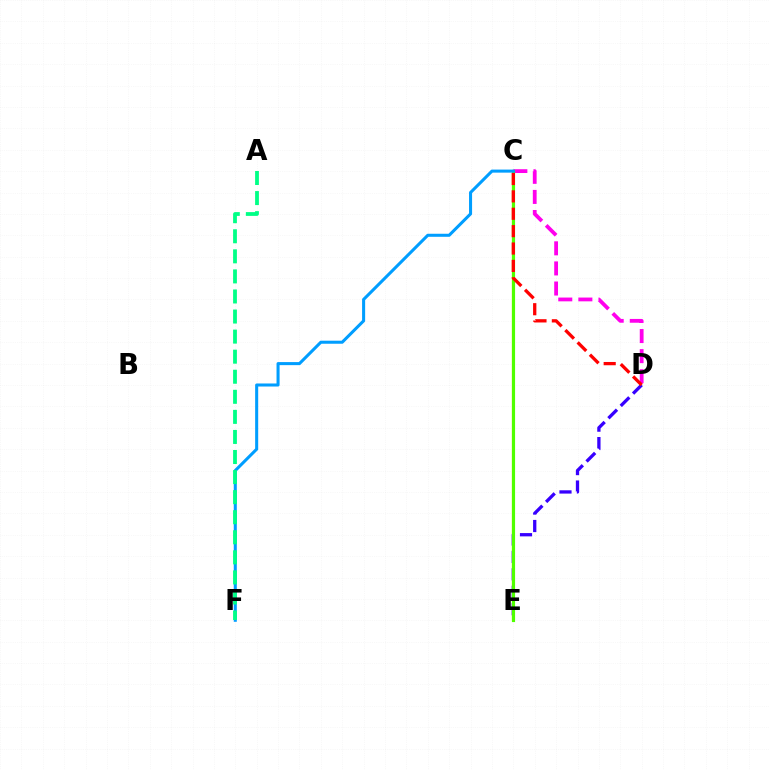{('C', 'E'): [{'color': '#ffd500', 'line_style': 'solid', 'thickness': 1.59}, {'color': '#4fff00', 'line_style': 'solid', 'thickness': 2.27}], ('D', 'E'): [{'color': '#3700ff', 'line_style': 'dashed', 'thickness': 2.37}], ('C', 'D'): [{'color': '#ff00ed', 'line_style': 'dashed', 'thickness': 2.73}, {'color': '#ff0000', 'line_style': 'dashed', 'thickness': 2.36}], ('C', 'F'): [{'color': '#009eff', 'line_style': 'solid', 'thickness': 2.2}], ('A', 'F'): [{'color': '#00ff86', 'line_style': 'dashed', 'thickness': 2.73}]}